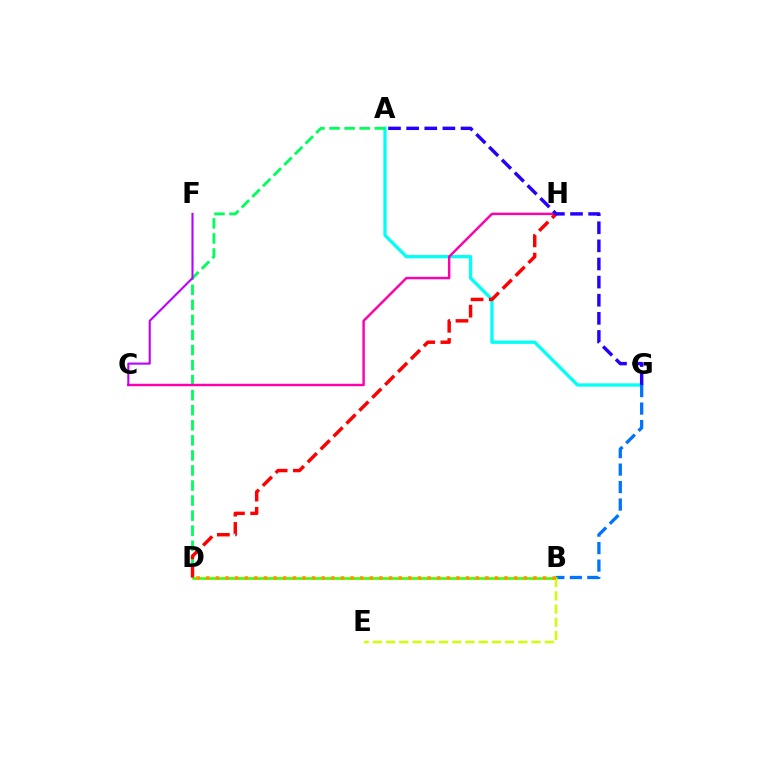{('A', 'G'): [{'color': '#00fff6', 'line_style': 'solid', 'thickness': 2.36}, {'color': '#2500ff', 'line_style': 'dashed', 'thickness': 2.46}], ('A', 'D'): [{'color': '#00ff5c', 'line_style': 'dashed', 'thickness': 2.05}], ('B', 'G'): [{'color': '#0074ff', 'line_style': 'dashed', 'thickness': 2.37}], ('B', 'D'): [{'color': '#3dff00', 'line_style': 'solid', 'thickness': 1.86}, {'color': '#ff9400', 'line_style': 'dotted', 'thickness': 2.61}], ('C', 'H'): [{'color': '#ff00ac', 'line_style': 'solid', 'thickness': 1.76}], ('B', 'E'): [{'color': '#d1ff00', 'line_style': 'dashed', 'thickness': 1.8}], ('C', 'F'): [{'color': '#b900ff', 'line_style': 'solid', 'thickness': 1.5}], ('D', 'H'): [{'color': '#ff0000', 'line_style': 'dashed', 'thickness': 2.48}]}